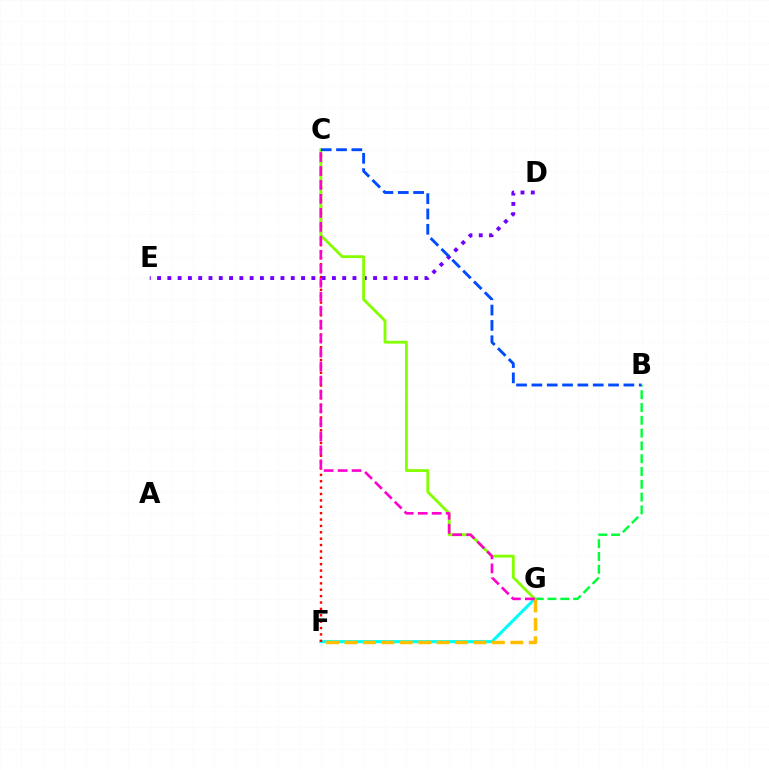{('F', 'G'): [{'color': '#00fff6', 'line_style': 'solid', 'thickness': 2.25}, {'color': '#ffbd00', 'line_style': 'dashed', 'thickness': 2.5}], ('C', 'F'): [{'color': '#ff0000', 'line_style': 'dotted', 'thickness': 1.73}], ('D', 'E'): [{'color': '#7200ff', 'line_style': 'dotted', 'thickness': 2.79}], ('B', 'G'): [{'color': '#00ff39', 'line_style': 'dashed', 'thickness': 1.74}], ('C', 'G'): [{'color': '#84ff00', 'line_style': 'solid', 'thickness': 2.03}, {'color': '#ff00cf', 'line_style': 'dashed', 'thickness': 1.9}], ('B', 'C'): [{'color': '#004bff', 'line_style': 'dashed', 'thickness': 2.08}]}